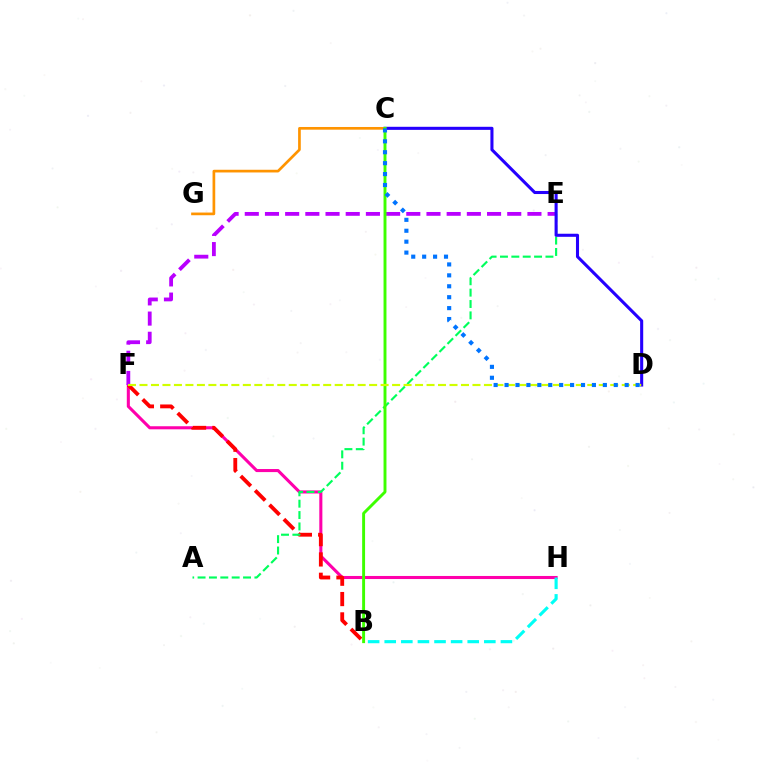{('F', 'H'): [{'color': '#ff00ac', 'line_style': 'solid', 'thickness': 2.21}], ('B', 'F'): [{'color': '#ff0000', 'line_style': 'dashed', 'thickness': 2.76}], ('B', 'H'): [{'color': '#00fff6', 'line_style': 'dashed', 'thickness': 2.26}], ('A', 'E'): [{'color': '#00ff5c', 'line_style': 'dashed', 'thickness': 1.54}], ('E', 'F'): [{'color': '#b900ff', 'line_style': 'dashed', 'thickness': 2.74}], ('C', 'D'): [{'color': '#2500ff', 'line_style': 'solid', 'thickness': 2.21}, {'color': '#0074ff', 'line_style': 'dotted', 'thickness': 2.97}], ('C', 'G'): [{'color': '#ff9400', 'line_style': 'solid', 'thickness': 1.94}], ('B', 'C'): [{'color': '#3dff00', 'line_style': 'solid', 'thickness': 2.1}], ('D', 'F'): [{'color': '#d1ff00', 'line_style': 'dashed', 'thickness': 1.56}]}